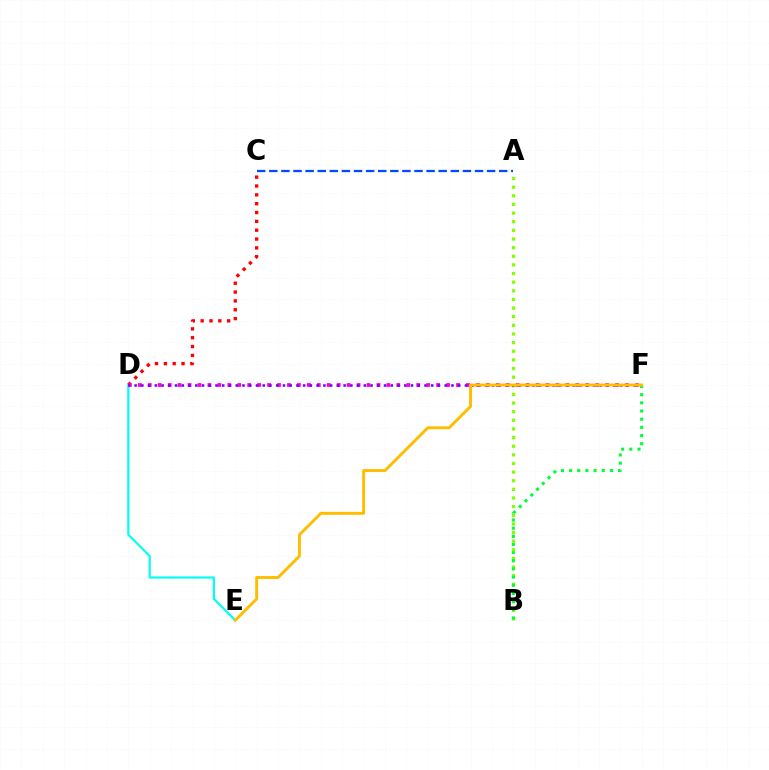{('C', 'D'): [{'color': '#ff0000', 'line_style': 'dotted', 'thickness': 2.4}], ('A', 'B'): [{'color': '#84ff00', 'line_style': 'dotted', 'thickness': 2.35}], ('A', 'C'): [{'color': '#004bff', 'line_style': 'dashed', 'thickness': 1.64}], ('D', 'E'): [{'color': '#00fff6', 'line_style': 'solid', 'thickness': 1.58}], ('D', 'F'): [{'color': '#ff00cf', 'line_style': 'dotted', 'thickness': 2.7}, {'color': '#7200ff', 'line_style': 'dotted', 'thickness': 1.83}], ('B', 'F'): [{'color': '#00ff39', 'line_style': 'dotted', 'thickness': 2.22}], ('E', 'F'): [{'color': '#ffbd00', 'line_style': 'solid', 'thickness': 2.1}]}